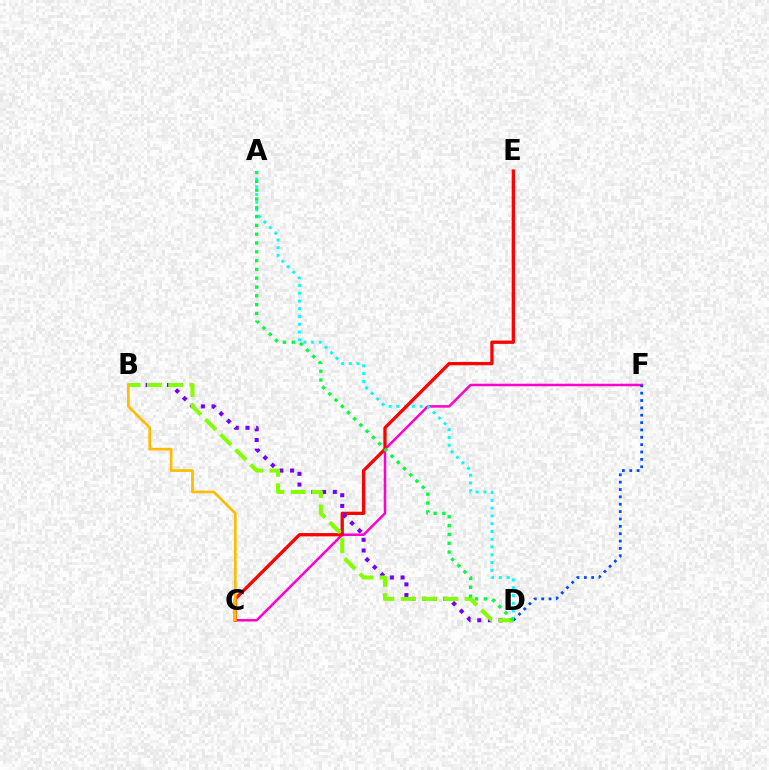{('C', 'F'): [{'color': '#ff00cf', 'line_style': 'solid', 'thickness': 1.8}], ('A', 'D'): [{'color': '#00fff6', 'line_style': 'dotted', 'thickness': 2.11}, {'color': '#00ff39', 'line_style': 'dotted', 'thickness': 2.39}], ('C', 'E'): [{'color': '#ff0000', 'line_style': 'solid', 'thickness': 2.36}], ('D', 'F'): [{'color': '#004bff', 'line_style': 'dotted', 'thickness': 2.0}], ('B', 'D'): [{'color': '#7200ff', 'line_style': 'dotted', 'thickness': 2.9}, {'color': '#84ff00', 'line_style': 'dashed', 'thickness': 2.9}], ('B', 'C'): [{'color': '#ffbd00', 'line_style': 'solid', 'thickness': 1.95}]}